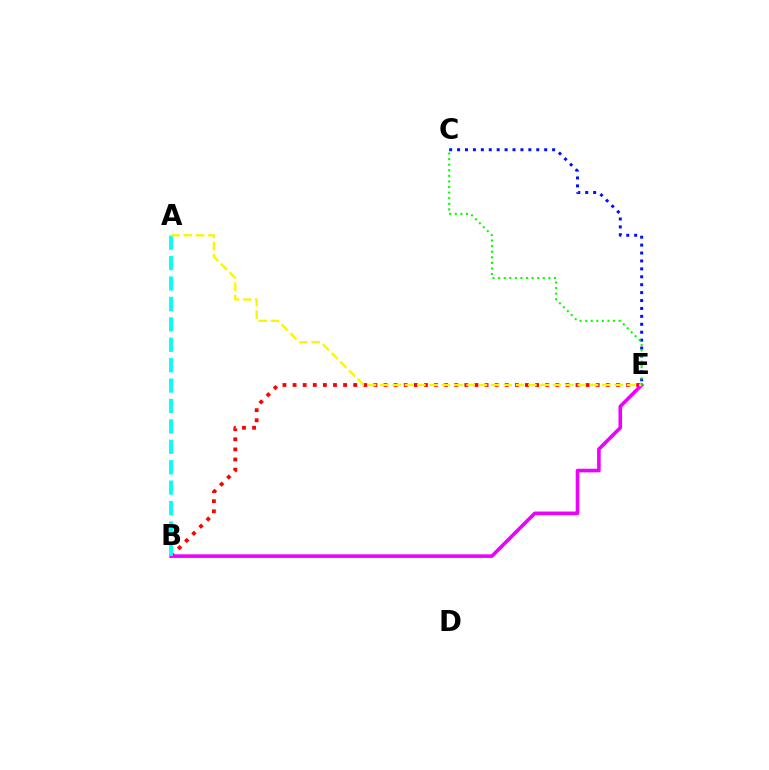{('B', 'E'): [{'color': '#ff0000', 'line_style': 'dotted', 'thickness': 2.75}, {'color': '#ee00ff', 'line_style': 'solid', 'thickness': 2.59}], ('C', 'E'): [{'color': '#0010ff', 'line_style': 'dotted', 'thickness': 2.15}, {'color': '#08ff00', 'line_style': 'dotted', 'thickness': 1.52}], ('A', 'B'): [{'color': '#00fff6', 'line_style': 'dashed', 'thickness': 2.77}], ('A', 'E'): [{'color': '#fcf500', 'line_style': 'dashed', 'thickness': 1.68}]}